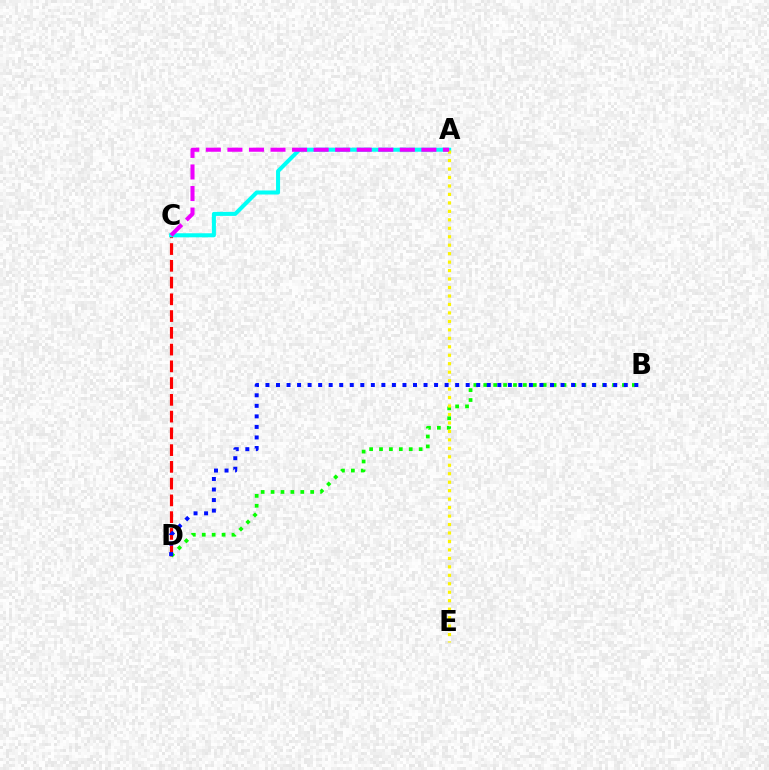{('C', 'D'): [{'color': '#ff0000', 'line_style': 'dashed', 'thickness': 2.28}], ('B', 'D'): [{'color': '#08ff00', 'line_style': 'dotted', 'thickness': 2.69}, {'color': '#0010ff', 'line_style': 'dotted', 'thickness': 2.86}], ('A', 'C'): [{'color': '#00fff6', 'line_style': 'solid', 'thickness': 2.9}, {'color': '#ee00ff', 'line_style': 'dashed', 'thickness': 2.93}], ('A', 'E'): [{'color': '#fcf500', 'line_style': 'dotted', 'thickness': 2.3}]}